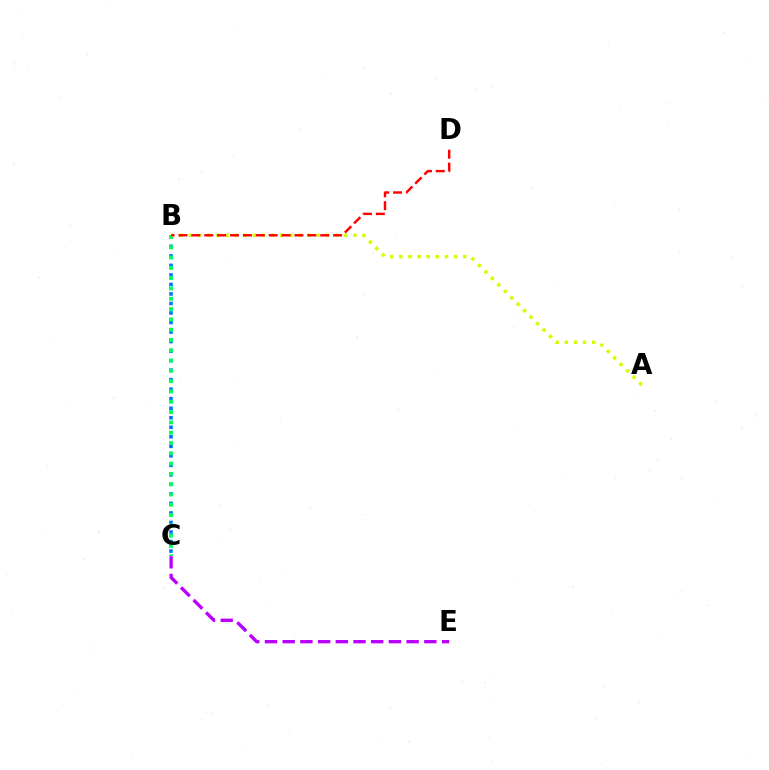{('B', 'C'): [{'color': '#0074ff', 'line_style': 'dotted', 'thickness': 2.59}, {'color': '#00ff5c', 'line_style': 'dotted', 'thickness': 2.8}], ('A', 'B'): [{'color': '#d1ff00', 'line_style': 'dotted', 'thickness': 2.48}], ('B', 'D'): [{'color': '#ff0000', 'line_style': 'dashed', 'thickness': 1.75}], ('C', 'E'): [{'color': '#b900ff', 'line_style': 'dashed', 'thickness': 2.41}]}